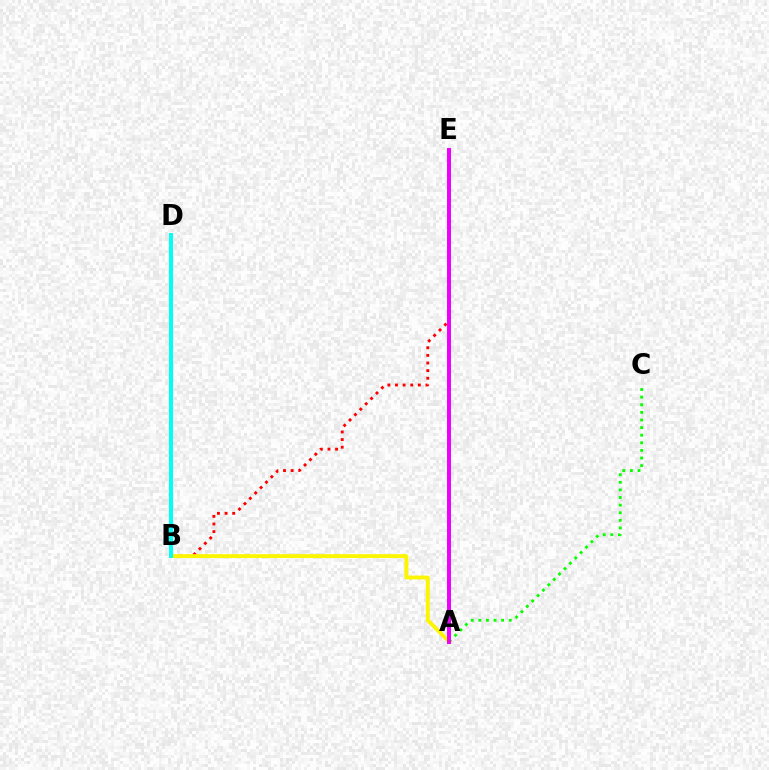{('B', 'D'): [{'color': '#0010ff', 'line_style': 'solid', 'thickness': 2.7}, {'color': '#00fff6', 'line_style': 'solid', 'thickness': 2.89}], ('B', 'E'): [{'color': '#ff0000', 'line_style': 'dotted', 'thickness': 2.07}], ('A', 'C'): [{'color': '#08ff00', 'line_style': 'dotted', 'thickness': 2.07}], ('A', 'B'): [{'color': '#fcf500', 'line_style': 'solid', 'thickness': 2.79}], ('A', 'E'): [{'color': '#ee00ff', 'line_style': 'solid', 'thickness': 2.86}]}